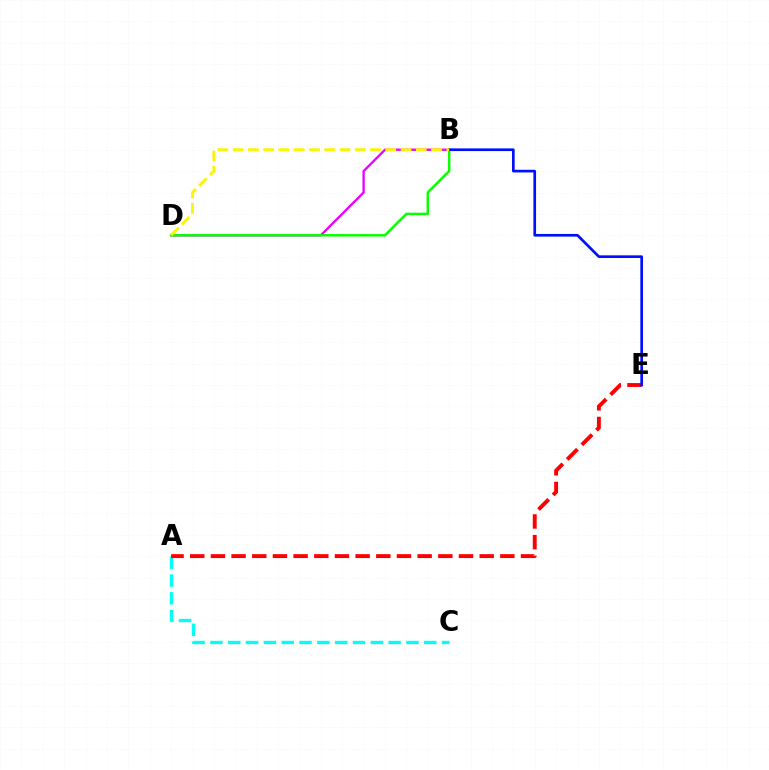{('B', 'D'): [{'color': '#ee00ff', 'line_style': 'solid', 'thickness': 1.68}, {'color': '#08ff00', 'line_style': 'solid', 'thickness': 1.78}, {'color': '#fcf500', 'line_style': 'dashed', 'thickness': 2.07}], ('A', 'C'): [{'color': '#00fff6', 'line_style': 'dashed', 'thickness': 2.42}], ('A', 'E'): [{'color': '#ff0000', 'line_style': 'dashed', 'thickness': 2.81}], ('B', 'E'): [{'color': '#0010ff', 'line_style': 'solid', 'thickness': 1.93}]}